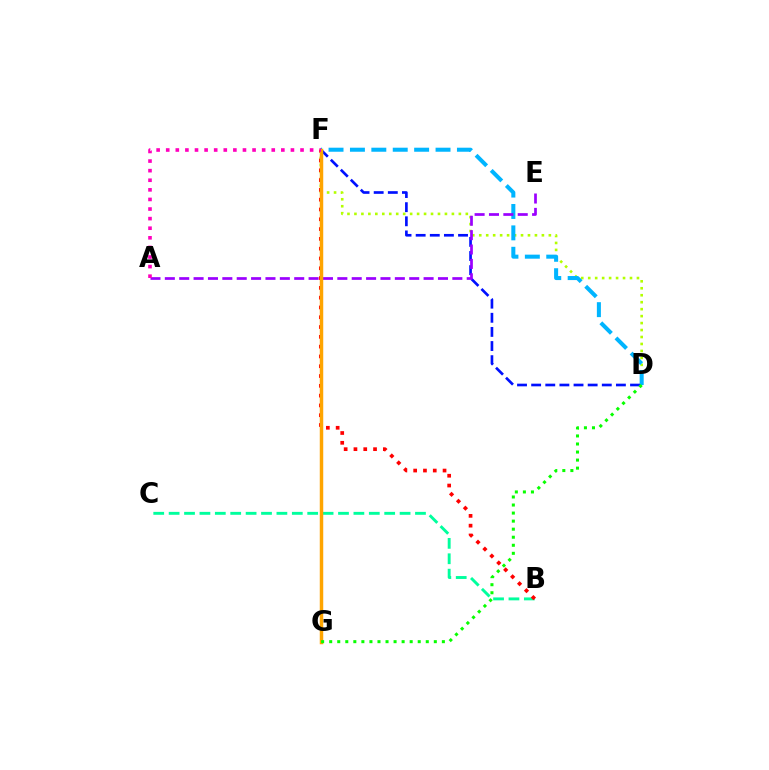{('D', 'F'): [{'color': '#b3ff00', 'line_style': 'dotted', 'thickness': 1.89}, {'color': '#00b5ff', 'line_style': 'dashed', 'thickness': 2.91}, {'color': '#0010ff', 'line_style': 'dashed', 'thickness': 1.92}], ('B', 'C'): [{'color': '#00ff9d', 'line_style': 'dashed', 'thickness': 2.09}], ('A', 'E'): [{'color': '#9b00ff', 'line_style': 'dashed', 'thickness': 1.95}], ('B', 'F'): [{'color': '#ff0000', 'line_style': 'dotted', 'thickness': 2.66}], ('F', 'G'): [{'color': '#ffa500', 'line_style': 'solid', 'thickness': 2.5}], ('A', 'F'): [{'color': '#ff00bd', 'line_style': 'dotted', 'thickness': 2.61}], ('D', 'G'): [{'color': '#08ff00', 'line_style': 'dotted', 'thickness': 2.19}]}